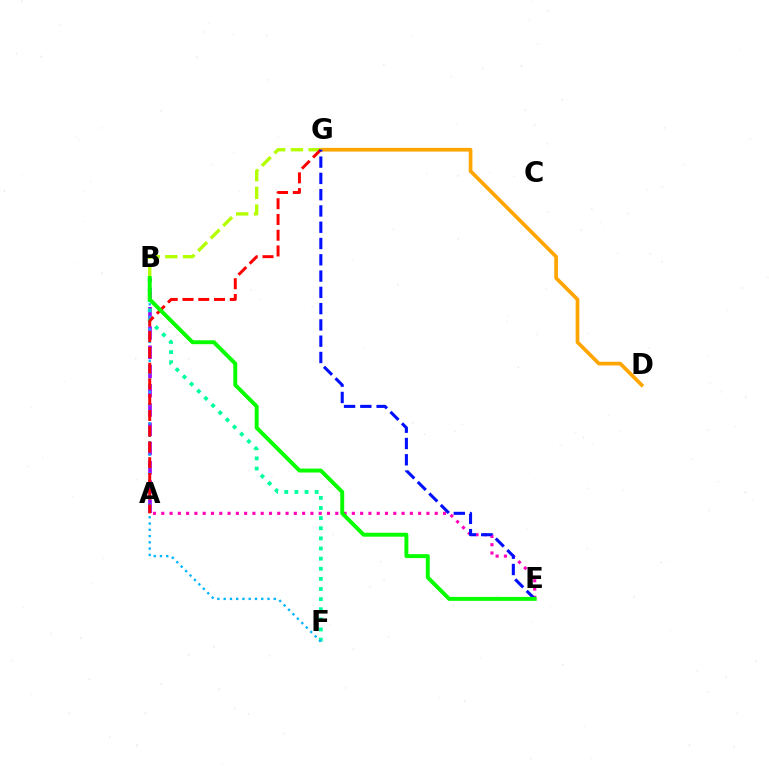{('A', 'E'): [{'color': '#ff00bd', 'line_style': 'dotted', 'thickness': 2.25}], ('D', 'G'): [{'color': '#ffa500', 'line_style': 'solid', 'thickness': 2.65}], ('A', 'B'): [{'color': '#9b00ff', 'line_style': 'dashed', 'thickness': 2.62}], ('B', 'F'): [{'color': '#00ff9d', 'line_style': 'dotted', 'thickness': 2.75}, {'color': '#00b5ff', 'line_style': 'dotted', 'thickness': 1.7}], ('B', 'G'): [{'color': '#b3ff00', 'line_style': 'dashed', 'thickness': 2.41}], ('A', 'G'): [{'color': '#ff0000', 'line_style': 'dashed', 'thickness': 2.14}], ('E', 'G'): [{'color': '#0010ff', 'line_style': 'dashed', 'thickness': 2.21}], ('B', 'E'): [{'color': '#08ff00', 'line_style': 'solid', 'thickness': 2.83}]}